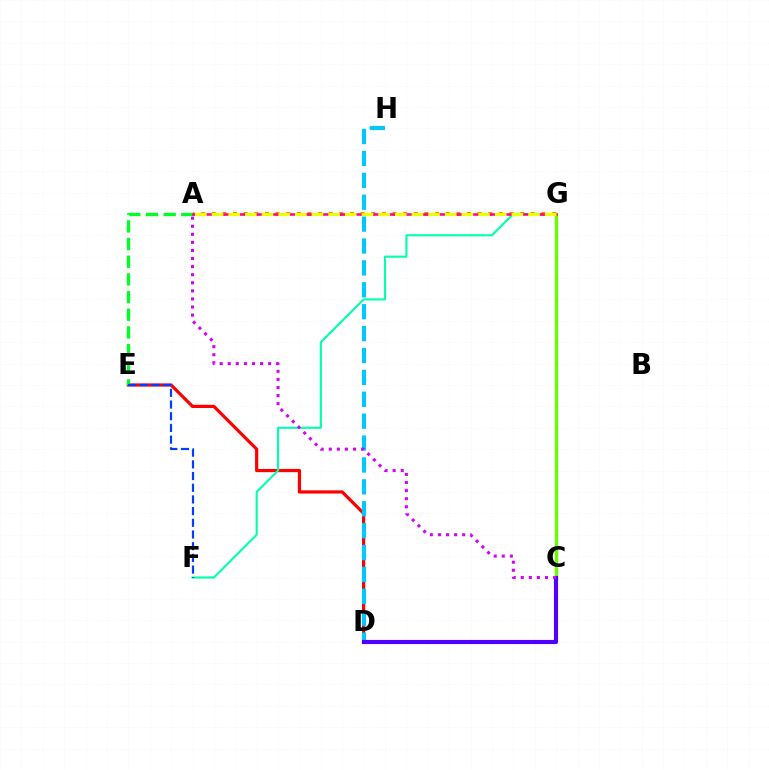{('D', 'E'): [{'color': '#ff0000', 'line_style': 'solid', 'thickness': 2.31}], ('F', 'G'): [{'color': '#00ffaf', 'line_style': 'solid', 'thickness': 1.52}], ('C', 'G'): [{'color': '#66ff00', 'line_style': 'solid', 'thickness': 2.38}], ('A', 'E'): [{'color': '#00ff27', 'line_style': 'dashed', 'thickness': 2.4}], ('D', 'H'): [{'color': '#00c7ff', 'line_style': 'dashed', 'thickness': 2.97}], ('A', 'G'): [{'color': '#ff8800', 'line_style': 'dotted', 'thickness': 2.89}, {'color': '#ff00a0', 'line_style': 'solid', 'thickness': 1.84}, {'color': '#eeff00', 'line_style': 'dashed', 'thickness': 2.26}], ('C', 'D'): [{'color': '#4f00ff', 'line_style': 'solid', 'thickness': 2.98}], ('E', 'F'): [{'color': '#003fff', 'line_style': 'dashed', 'thickness': 1.59}], ('A', 'C'): [{'color': '#d600ff', 'line_style': 'dotted', 'thickness': 2.19}]}